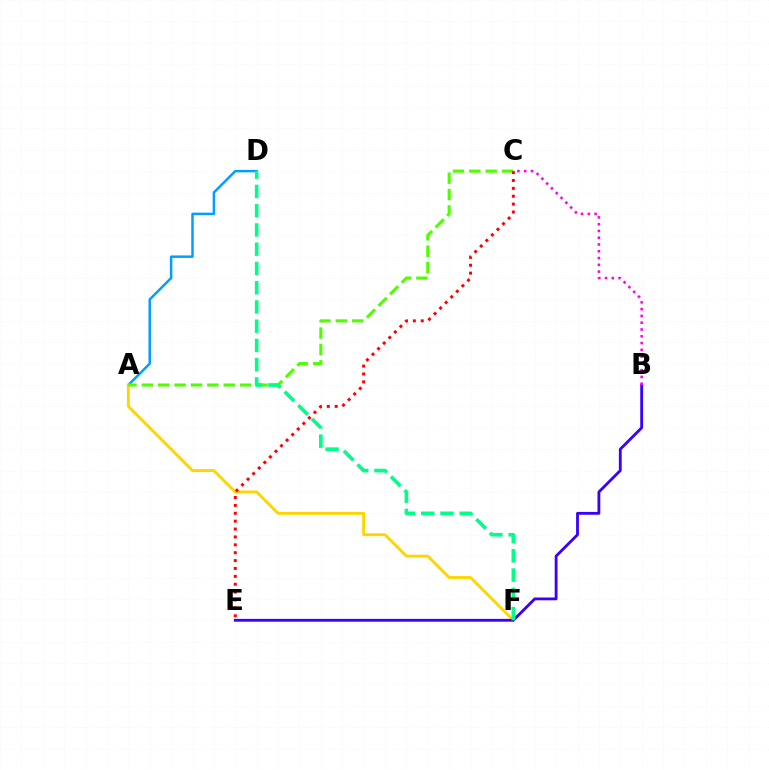{('A', 'D'): [{'color': '#009eff', 'line_style': 'solid', 'thickness': 1.78}], ('A', 'F'): [{'color': '#ffd500', 'line_style': 'solid', 'thickness': 2.07}], ('B', 'E'): [{'color': '#3700ff', 'line_style': 'solid', 'thickness': 2.03}], ('A', 'C'): [{'color': '#4fff00', 'line_style': 'dashed', 'thickness': 2.22}], ('C', 'E'): [{'color': '#ff0000', 'line_style': 'dotted', 'thickness': 2.14}], ('D', 'F'): [{'color': '#00ff86', 'line_style': 'dashed', 'thickness': 2.62}], ('B', 'C'): [{'color': '#ff00ed', 'line_style': 'dotted', 'thickness': 1.84}]}